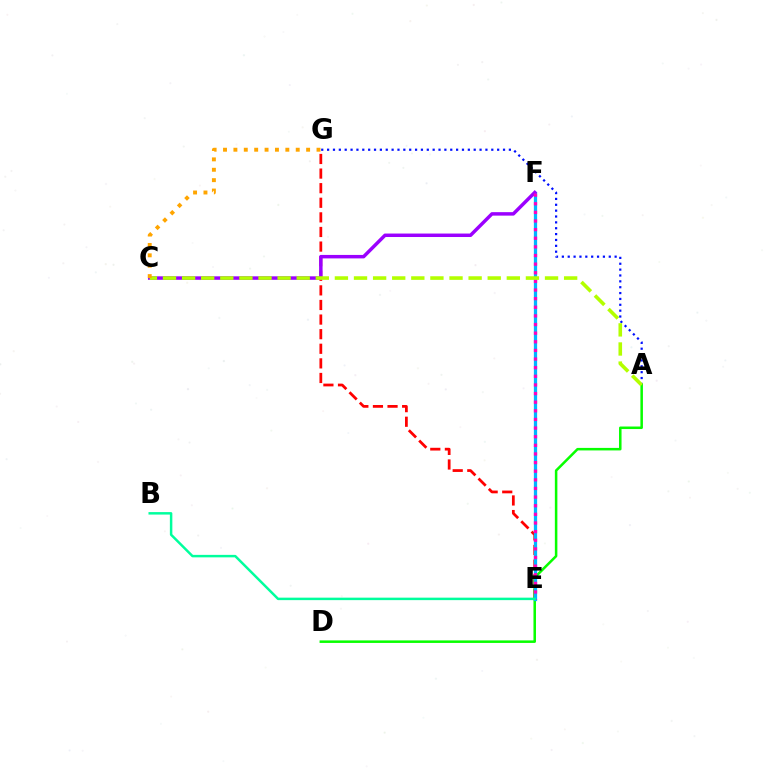{('A', 'G'): [{'color': '#0010ff', 'line_style': 'dotted', 'thickness': 1.59}], ('E', 'G'): [{'color': '#ff0000', 'line_style': 'dashed', 'thickness': 1.98}], ('A', 'D'): [{'color': '#08ff00', 'line_style': 'solid', 'thickness': 1.82}], ('E', 'F'): [{'color': '#00b5ff', 'line_style': 'solid', 'thickness': 2.35}, {'color': '#ff00bd', 'line_style': 'dotted', 'thickness': 2.34}], ('C', 'F'): [{'color': '#9b00ff', 'line_style': 'solid', 'thickness': 2.5}], ('A', 'C'): [{'color': '#b3ff00', 'line_style': 'dashed', 'thickness': 2.6}], ('C', 'G'): [{'color': '#ffa500', 'line_style': 'dotted', 'thickness': 2.82}], ('B', 'E'): [{'color': '#00ff9d', 'line_style': 'solid', 'thickness': 1.78}]}